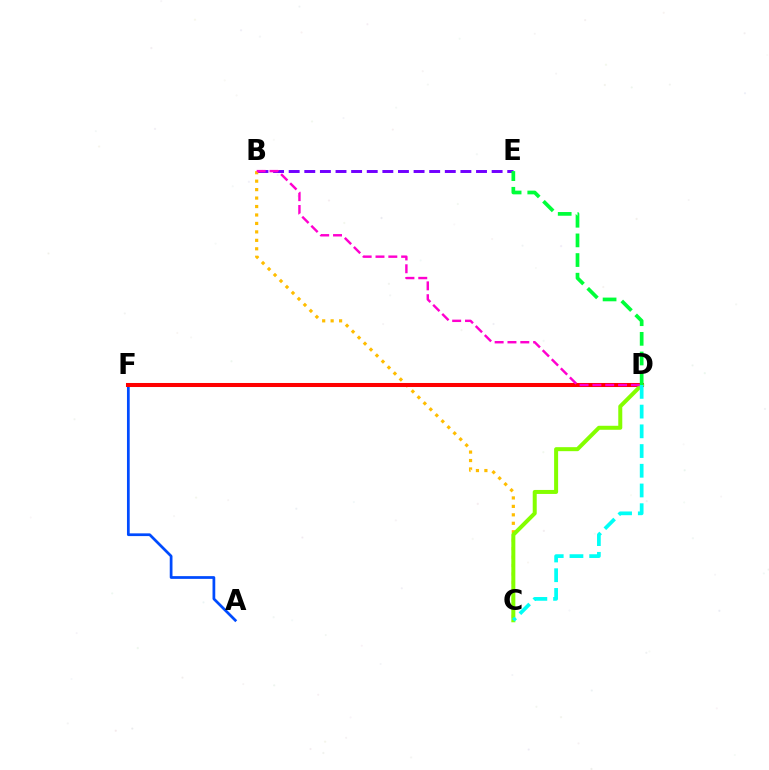{('B', 'E'): [{'color': '#7200ff', 'line_style': 'dashed', 'thickness': 2.12}], ('A', 'F'): [{'color': '#004bff', 'line_style': 'solid', 'thickness': 1.97}], ('B', 'C'): [{'color': '#ffbd00', 'line_style': 'dotted', 'thickness': 2.3}], ('D', 'F'): [{'color': '#ff0000', 'line_style': 'solid', 'thickness': 2.91}], ('C', 'D'): [{'color': '#84ff00', 'line_style': 'solid', 'thickness': 2.88}, {'color': '#00fff6', 'line_style': 'dashed', 'thickness': 2.68}], ('B', 'D'): [{'color': '#ff00cf', 'line_style': 'dashed', 'thickness': 1.74}], ('D', 'E'): [{'color': '#00ff39', 'line_style': 'dashed', 'thickness': 2.67}]}